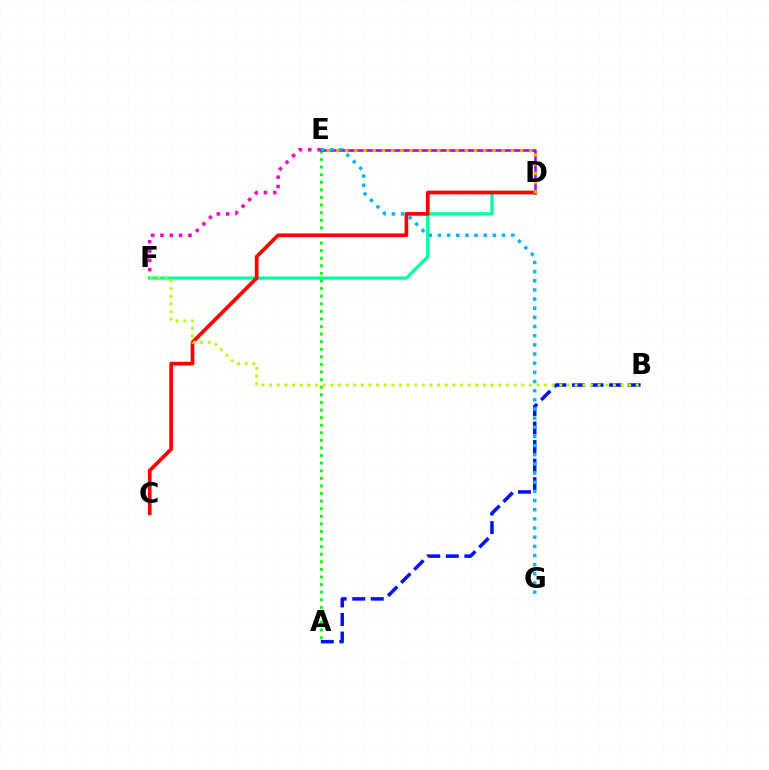{('A', 'E'): [{'color': '#08ff00', 'line_style': 'dotted', 'thickness': 2.06}], ('D', 'F'): [{'color': '#00ff9d', 'line_style': 'solid', 'thickness': 2.35}], ('C', 'D'): [{'color': '#ff0000', 'line_style': 'solid', 'thickness': 2.66}], ('E', 'F'): [{'color': '#ff00bd', 'line_style': 'dotted', 'thickness': 2.53}], ('A', 'B'): [{'color': '#0010ff', 'line_style': 'dashed', 'thickness': 2.52}], ('D', 'E'): [{'color': '#9b00ff', 'line_style': 'solid', 'thickness': 1.83}, {'color': '#ffa500', 'line_style': 'dotted', 'thickness': 2.5}], ('E', 'G'): [{'color': '#00b5ff', 'line_style': 'dotted', 'thickness': 2.49}], ('B', 'F'): [{'color': '#b3ff00', 'line_style': 'dotted', 'thickness': 2.08}]}